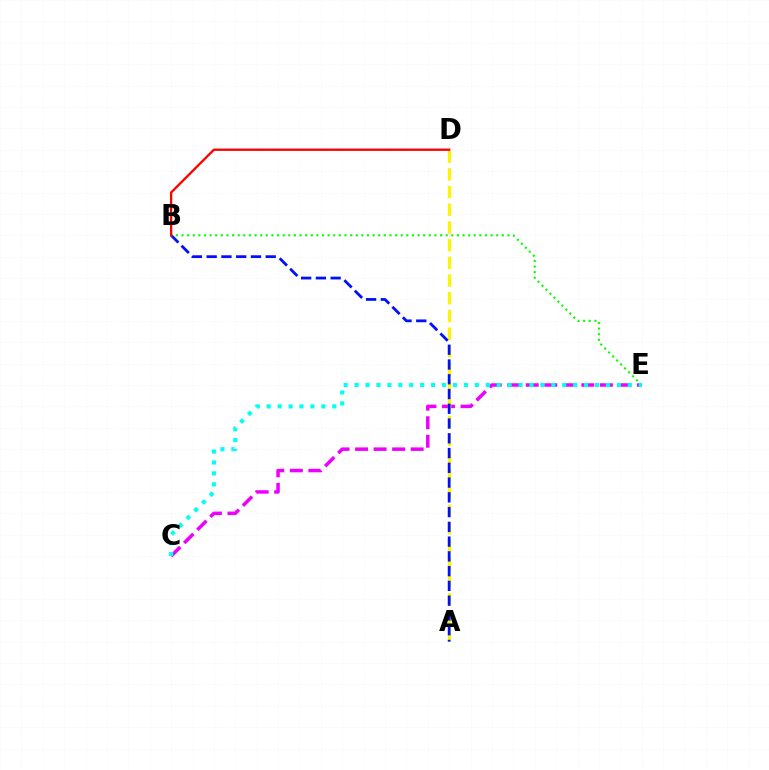{('C', 'E'): [{'color': '#ee00ff', 'line_style': 'dashed', 'thickness': 2.52}, {'color': '#00fff6', 'line_style': 'dotted', 'thickness': 2.97}], ('A', 'D'): [{'color': '#fcf500', 'line_style': 'dashed', 'thickness': 2.4}], ('A', 'B'): [{'color': '#0010ff', 'line_style': 'dashed', 'thickness': 2.01}], ('B', 'E'): [{'color': '#08ff00', 'line_style': 'dotted', 'thickness': 1.53}], ('B', 'D'): [{'color': '#ff0000', 'line_style': 'solid', 'thickness': 1.67}]}